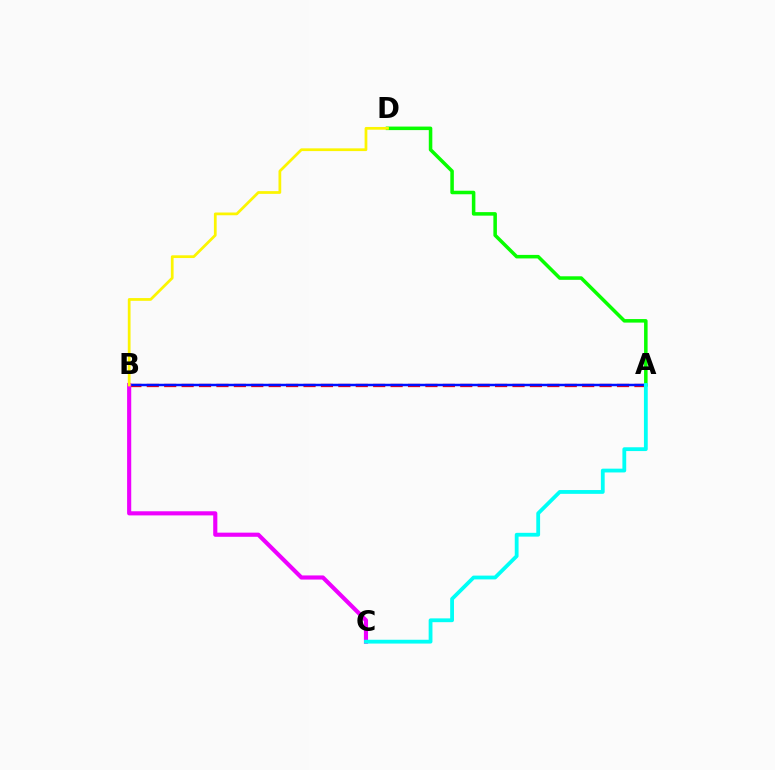{('A', 'B'): [{'color': '#ff0000', 'line_style': 'dashed', 'thickness': 2.37}, {'color': '#0010ff', 'line_style': 'solid', 'thickness': 1.79}], ('A', 'D'): [{'color': '#08ff00', 'line_style': 'solid', 'thickness': 2.54}], ('B', 'C'): [{'color': '#ee00ff', 'line_style': 'solid', 'thickness': 2.97}], ('A', 'C'): [{'color': '#00fff6', 'line_style': 'solid', 'thickness': 2.74}], ('B', 'D'): [{'color': '#fcf500', 'line_style': 'solid', 'thickness': 1.98}]}